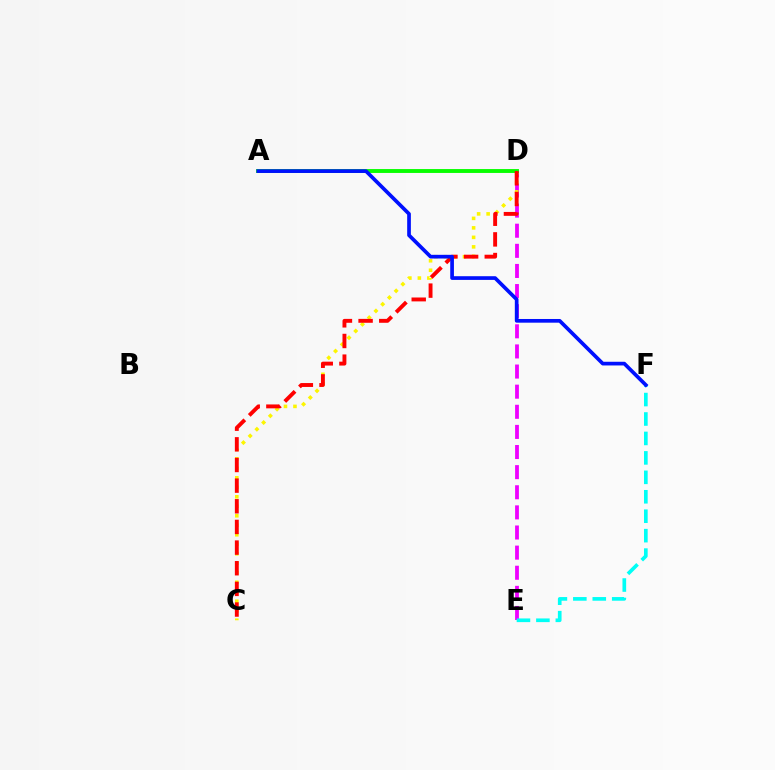{('D', 'E'): [{'color': '#ee00ff', 'line_style': 'dashed', 'thickness': 2.73}], ('C', 'D'): [{'color': '#fcf500', 'line_style': 'dotted', 'thickness': 2.58}, {'color': '#ff0000', 'line_style': 'dashed', 'thickness': 2.81}], ('A', 'D'): [{'color': '#08ff00', 'line_style': 'solid', 'thickness': 2.8}], ('E', 'F'): [{'color': '#00fff6', 'line_style': 'dashed', 'thickness': 2.64}], ('A', 'F'): [{'color': '#0010ff', 'line_style': 'solid', 'thickness': 2.66}]}